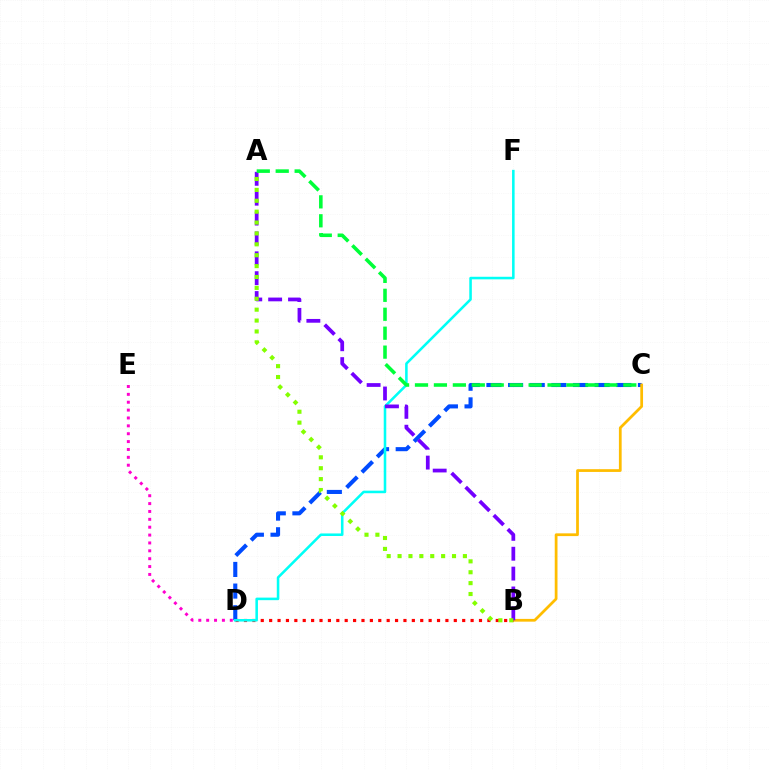{('C', 'D'): [{'color': '#004bff', 'line_style': 'dashed', 'thickness': 2.94}], ('B', 'C'): [{'color': '#ffbd00', 'line_style': 'solid', 'thickness': 1.98}], ('B', 'D'): [{'color': '#ff0000', 'line_style': 'dotted', 'thickness': 2.28}], ('D', 'F'): [{'color': '#00fff6', 'line_style': 'solid', 'thickness': 1.84}], ('D', 'E'): [{'color': '#ff00cf', 'line_style': 'dotted', 'thickness': 2.14}], ('A', 'B'): [{'color': '#7200ff', 'line_style': 'dashed', 'thickness': 2.7}, {'color': '#84ff00', 'line_style': 'dotted', 'thickness': 2.96}], ('A', 'C'): [{'color': '#00ff39', 'line_style': 'dashed', 'thickness': 2.57}]}